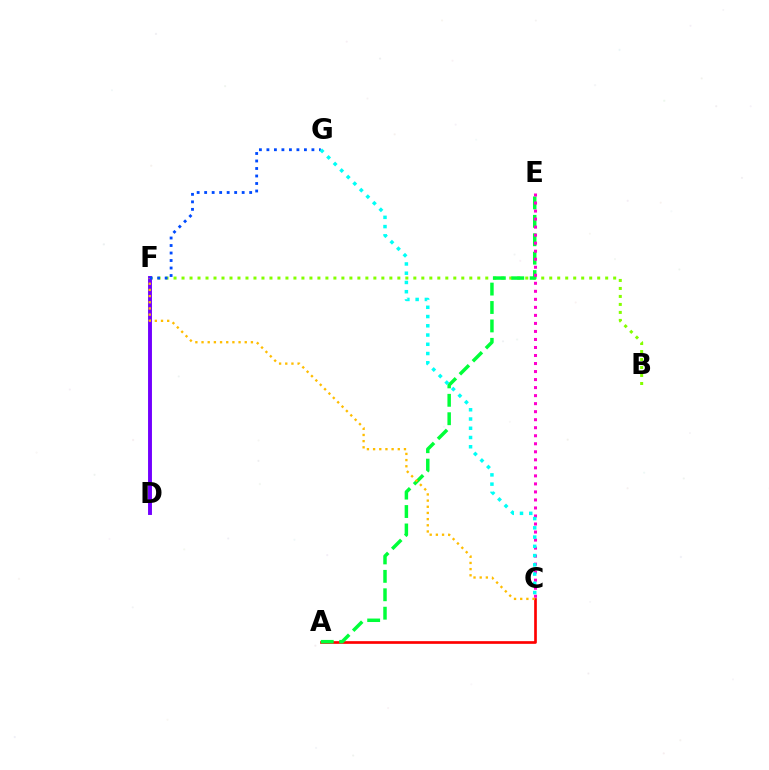{('A', 'C'): [{'color': '#ff0000', 'line_style': 'solid', 'thickness': 1.93}], ('B', 'F'): [{'color': '#84ff00', 'line_style': 'dotted', 'thickness': 2.17}], ('A', 'E'): [{'color': '#00ff39', 'line_style': 'dashed', 'thickness': 2.5}], ('C', 'E'): [{'color': '#ff00cf', 'line_style': 'dotted', 'thickness': 2.18}], ('D', 'F'): [{'color': '#7200ff', 'line_style': 'solid', 'thickness': 2.81}], ('C', 'F'): [{'color': '#ffbd00', 'line_style': 'dotted', 'thickness': 1.68}], ('F', 'G'): [{'color': '#004bff', 'line_style': 'dotted', 'thickness': 2.04}], ('C', 'G'): [{'color': '#00fff6', 'line_style': 'dotted', 'thickness': 2.51}]}